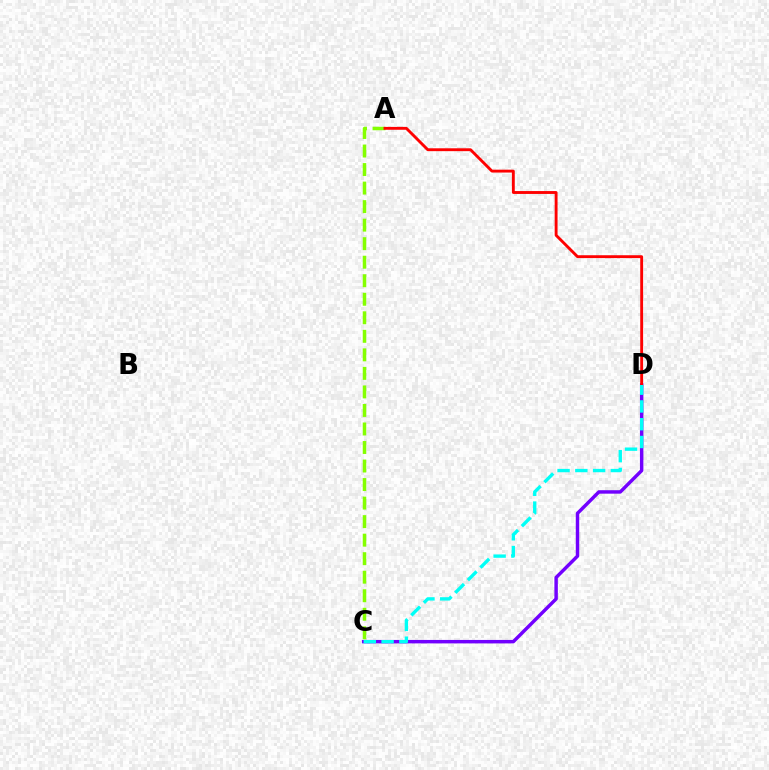{('C', 'D'): [{'color': '#7200ff', 'line_style': 'solid', 'thickness': 2.48}, {'color': '#00fff6', 'line_style': 'dashed', 'thickness': 2.41}], ('A', 'C'): [{'color': '#84ff00', 'line_style': 'dashed', 'thickness': 2.52}], ('A', 'D'): [{'color': '#ff0000', 'line_style': 'solid', 'thickness': 2.07}]}